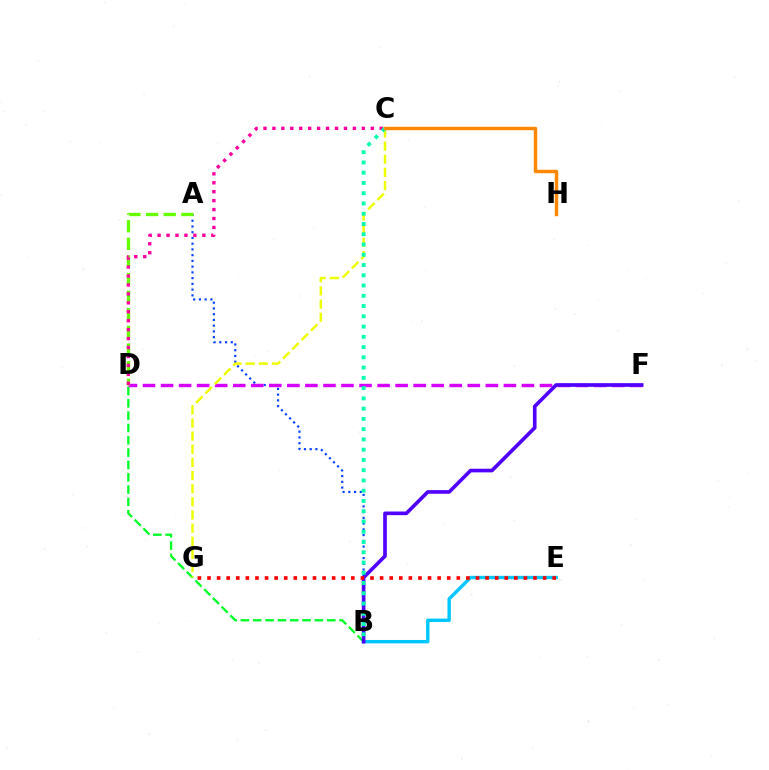{('B', 'E'): [{'color': '#00c7ff', 'line_style': 'solid', 'thickness': 2.44}], ('B', 'D'): [{'color': '#00ff27', 'line_style': 'dashed', 'thickness': 1.67}], ('A', 'B'): [{'color': '#003fff', 'line_style': 'dotted', 'thickness': 1.56}], ('D', 'F'): [{'color': '#d600ff', 'line_style': 'dashed', 'thickness': 2.45}], ('B', 'F'): [{'color': '#4f00ff', 'line_style': 'solid', 'thickness': 2.62}], ('C', 'G'): [{'color': '#eeff00', 'line_style': 'dashed', 'thickness': 1.79}], ('E', 'G'): [{'color': '#ff0000', 'line_style': 'dotted', 'thickness': 2.61}], ('A', 'D'): [{'color': '#66ff00', 'line_style': 'dashed', 'thickness': 2.4}], ('C', 'D'): [{'color': '#ff00a0', 'line_style': 'dotted', 'thickness': 2.43}], ('B', 'C'): [{'color': '#00ffaf', 'line_style': 'dotted', 'thickness': 2.79}], ('C', 'H'): [{'color': '#ff8800', 'line_style': 'solid', 'thickness': 2.47}]}